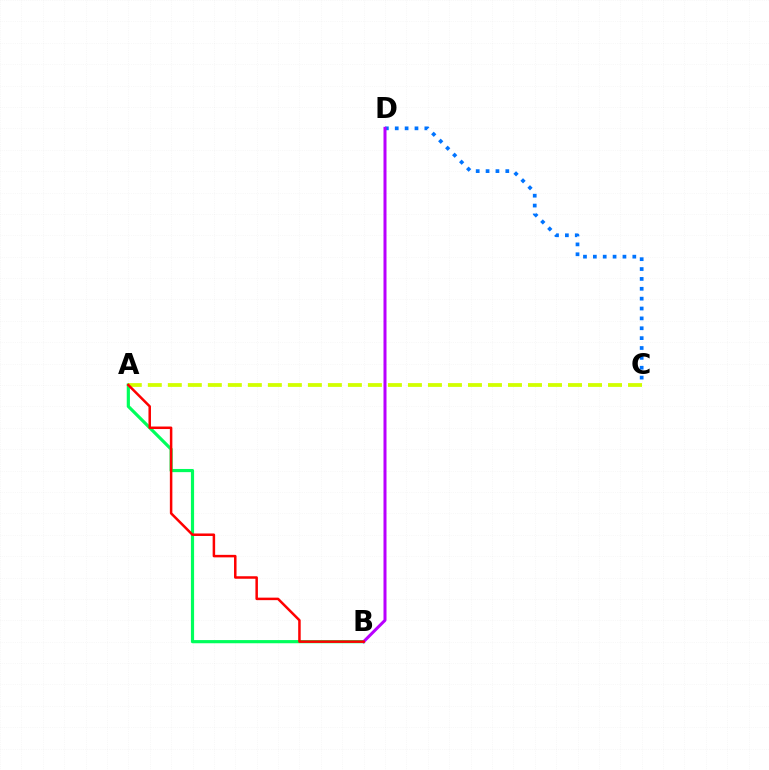{('C', 'D'): [{'color': '#0074ff', 'line_style': 'dotted', 'thickness': 2.68}], ('A', 'B'): [{'color': '#00ff5c', 'line_style': 'solid', 'thickness': 2.29}, {'color': '#ff0000', 'line_style': 'solid', 'thickness': 1.8}], ('B', 'D'): [{'color': '#b900ff', 'line_style': 'solid', 'thickness': 2.17}], ('A', 'C'): [{'color': '#d1ff00', 'line_style': 'dashed', 'thickness': 2.72}]}